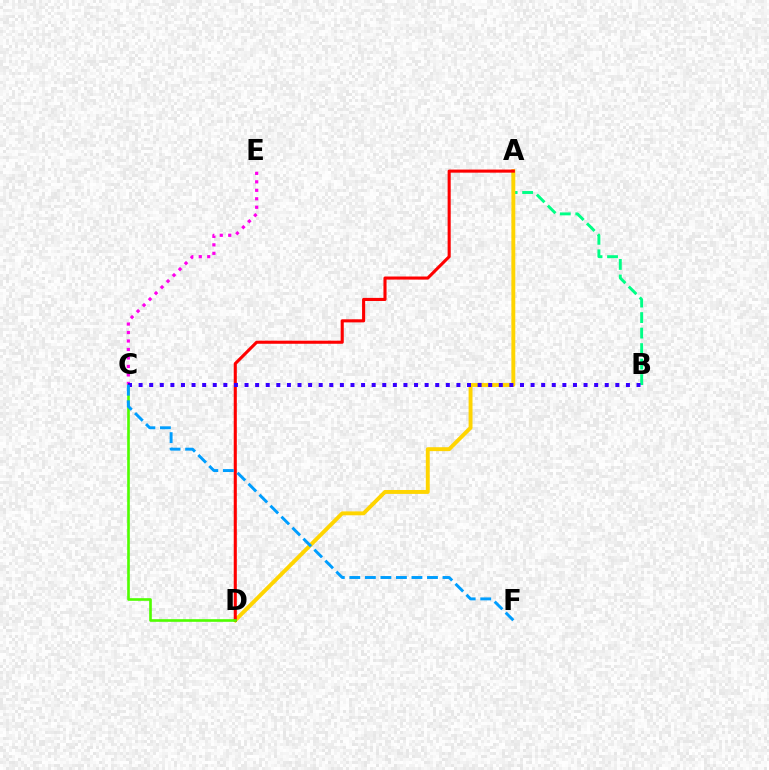{('A', 'B'): [{'color': '#00ff86', 'line_style': 'dashed', 'thickness': 2.11}], ('A', 'D'): [{'color': '#ffd500', 'line_style': 'solid', 'thickness': 2.82}, {'color': '#ff0000', 'line_style': 'solid', 'thickness': 2.22}], ('C', 'E'): [{'color': '#ff00ed', 'line_style': 'dotted', 'thickness': 2.3}], ('C', 'D'): [{'color': '#4fff00', 'line_style': 'solid', 'thickness': 1.9}], ('B', 'C'): [{'color': '#3700ff', 'line_style': 'dotted', 'thickness': 2.88}], ('C', 'F'): [{'color': '#009eff', 'line_style': 'dashed', 'thickness': 2.11}]}